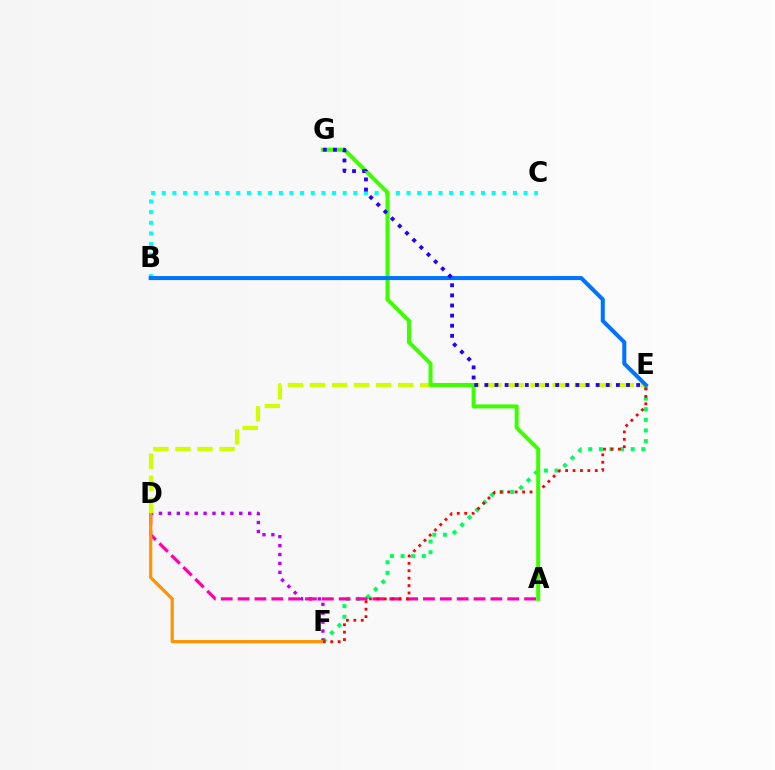{('E', 'F'): [{'color': '#00ff5c', 'line_style': 'dotted', 'thickness': 2.89}, {'color': '#ff0000', 'line_style': 'dotted', 'thickness': 2.01}], ('D', 'F'): [{'color': '#b900ff', 'line_style': 'dotted', 'thickness': 2.42}, {'color': '#ff9400', 'line_style': 'solid', 'thickness': 2.31}], ('B', 'C'): [{'color': '#00fff6', 'line_style': 'dotted', 'thickness': 2.89}], ('A', 'D'): [{'color': '#ff00ac', 'line_style': 'dashed', 'thickness': 2.29}], ('D', 'E'): [{'color': '#d1ff00', 'line_style': 'dashed', 'thickness': 3.0}], ('A', 'G'): [{'color': '#3dff00', 'line_style': 'solid', 'thickness': 2.89}], ('B', 'E'): [{'color': '#0074ff', 'line_style': 'solid', 'thickness': 2.91}], ('E', 'G'): [{'color': '#2500ff', 'line_style': 'dotted', 'thickness': 2.75}]}